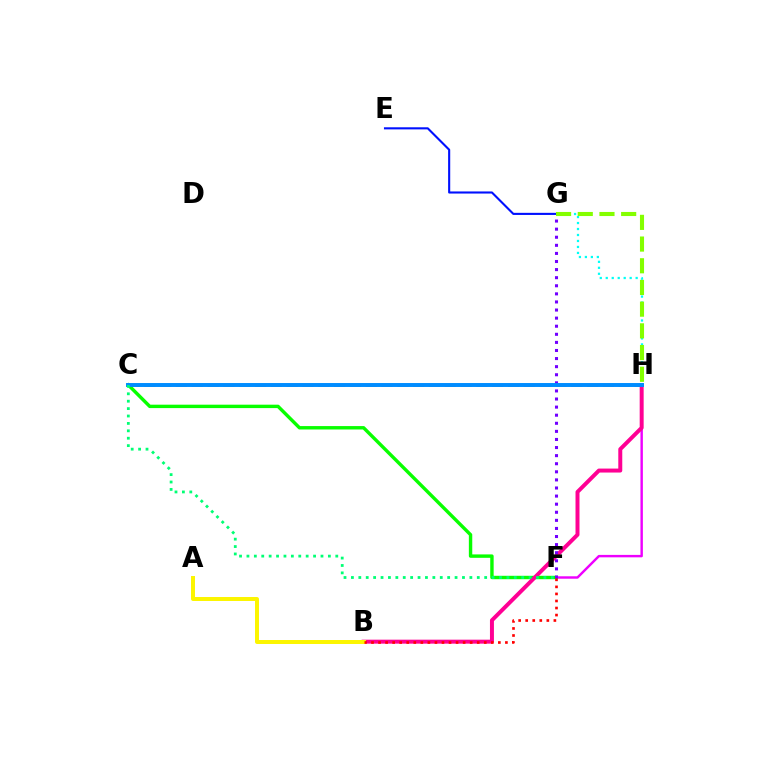{('F', 'H'): [{'color': '#ee00ff', 'line_style': 'solid', 'thickness': 1.75}], ('C', 'F'): [{'color': '#08ff00', 'line_style': 'solid', 'thickness': 2.45}, {'color': '#00ff74', 'line_style': 'dotted', 'thickness': 2.01}], ('E', 'G'): [{'color': '#0010ff', 'line_style': 'solid', 'thickness': 1.51}], ('B', 'H'): [{'color': '#ff0094', 'line_style': 'solid', 'thickness': 2.86}], ('G', 'H'): [{'color': '#00fff6', 'line_style': 'dotted', 'thickness': 1.62}, {'color': '#84ff00', 'line_style': 'dashed', 'thickness': 2.95}], ('C', 'H'): [{'color': '#ff7c00', 'line_style': 'dashed', 'thickness': 2.15}, {'color': '#008cff', 'line_style': 'solid', 'thickness': 2.84}], ('A', 'B'): [{'color': '#fcf500', 'line_style': 'solid', 'thickness': 2.86}], ('F', 'G'): [{'color': '#7200ff', 'line_style': 'dotted', 'thickness': 2.2}], ('B', 'F'): [{'color': '#ff0000', 'line_style': 'dotted', 'thickness': 1.91}]}